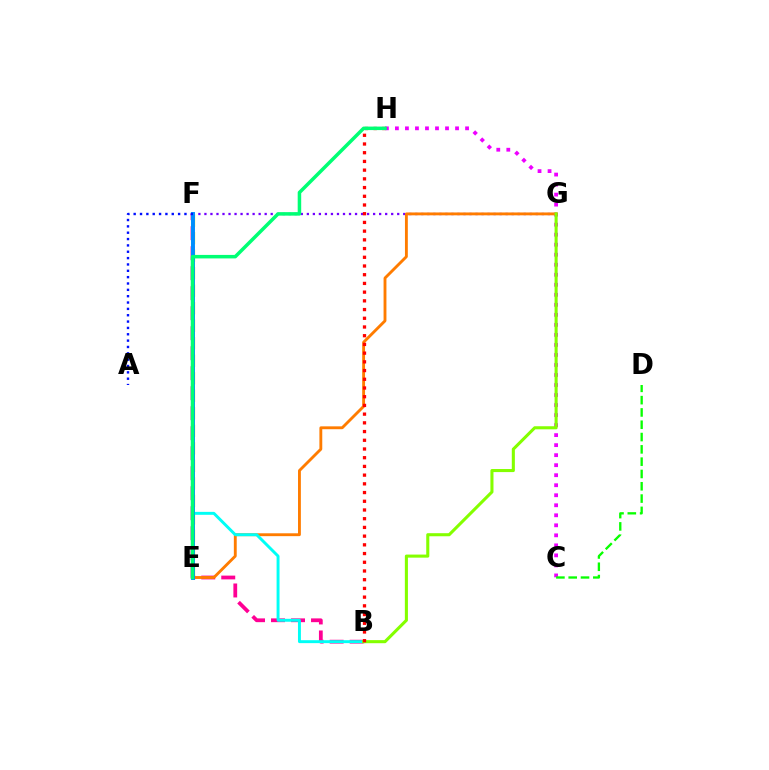{('F', 'G'): [{'color': '#7200ff', 'line_style': 'dotted', 'thickness': 1.64}], ('C', 'H'): [{'color': '#ee00ff', 'line_style': 'dotted', 'thickness': 2.72}], ('E', 'F'): [{'color': '#fcf500', 'line_style': 'dashed', 'thickness': 2.38}, {'color': '#008cff', 'line_style': 'solid', 'thickness': 2.81}], ('B', 'F'): [{'color': '#ff0094', 'line_style': 'dashed', 'thickness': 2.72}, {'color': '#00fff6', 'line_style': 'solid', 'thickness': 2.11}], ('E', 'G'): [{'color': '#ff7c00', 'line_style': 'solid', 'thickness': 2.06}], ('C', 'D'): [{'color': '#08ff00', 'line_style': 'dashed', 'thickness': 1.67}], ('B', 'G'): [{'color': '#84ff00', 'line_style': 'solid', 'thickness': 2.21}], ('B', 'H'): [{'color': '#ff0000', 'line_style': 'dotted', 'thickness': 2.37}], ('A', 'F'): [{'color': '#0010ff', 'line_style': 'dotted', 'thickness': 1.72}], ('E', 'H'): [{'color': '#00ff74', 'line_style': 'solid', 'thickness': 2.52}]}